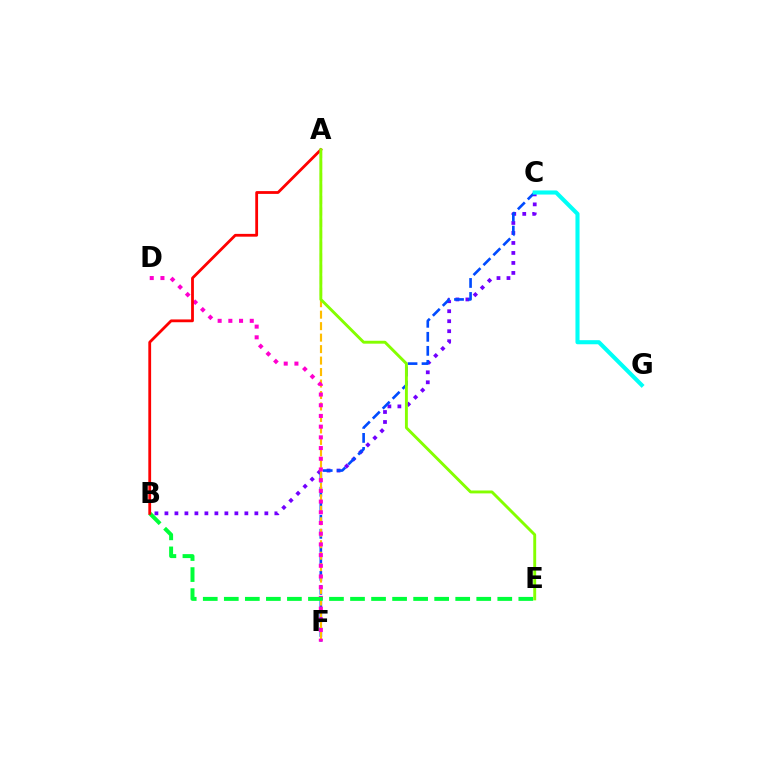{('B', 'C'): [{'color': '#7200ff', 'line_style': 'dotted', 'thickness': 2.71}], ('C', 'F'): [{'color': '#004bff', 'line_style': 'dashed', 'thickness': 1.9}], ('A', 'F'): [{'color': '#ffbd00', 'line_style': 'dashed', 'thickness': 1.56}], ('D', 'F'): [{'color': '#ff00cf', 'line_style': 'dotted', 'thickness': 2.91}], ('B', 'E'): [{'color': '#00ff39', 'line_style': 'dashed', 'thickness': 2.86}], ('C', 'G'): [{'color': '#00fff6', 'line_style': 'solid', 'thickness': 2.95}], ('A', 'B'): [{'color': '#ff0000', 'line_style': 'solid', 'thickness': 2.02}], ('A', 'E'): [{'color': '#84ff00', 'line_style': 'solid', 'thickness': 2.09}]}